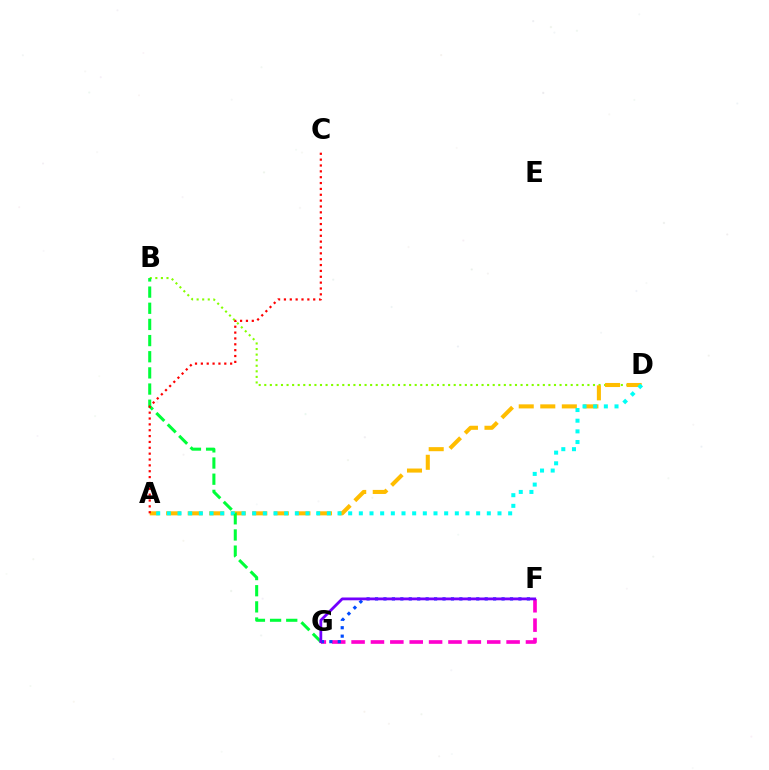{('B', 'D'): [{'color': '#84ff00', 'line_style': 'dotted', 'thickness': 1.51}], ('A', 'D'): [{'color': '#ffbd00', 'line_style': 'dashed', 'thickness': 2.93}, {'color': '#00fff6', 'line_style': 'dotted', 'thickness': 2.9}], ('F', 'G'): [{'color': '#ff00cf', 'line_style': 'dashed', 'thickness': 2.63}, {'color': '#004bff', 'line_style': 'dotted', 'thickness': 2.29}, {'color': '#7200ff', 'line_style': 'solid', 'thickness': 2.01}], ('B', 'G'): [{'color': '#00ff39', 'line_style': 'dashed', 'thickness': 2.19}], ('A', 'C'): [{'color': '#ff0000', 'line_style': 'dotted', 'thickness': 1.59}]}